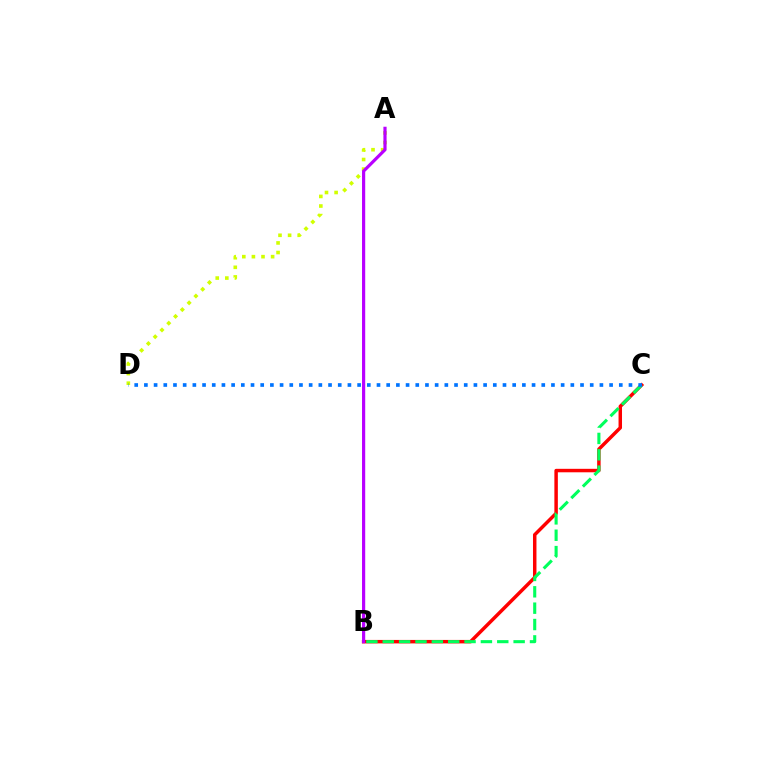{('B', 'C'): [{'color': '#ff0000', 'line_style': 'solid', 'thickness': 2.5}, {'color': '#00ff5c', 'line_style': 'dashed', 'thickness': 2.22}], ('A', 'D'): [{'color': '#d1ff00', 'line_style': 'dotted', 'thickness': 2.61}], ('C', 'D'): [{'color': '#0074ff', 'line_style': 'dotted', 'thickness': 2.63}], ('A', 'B'): [{'color': '#b900ff', 'line_style': 'solid', 'thickness': 2.29}]}